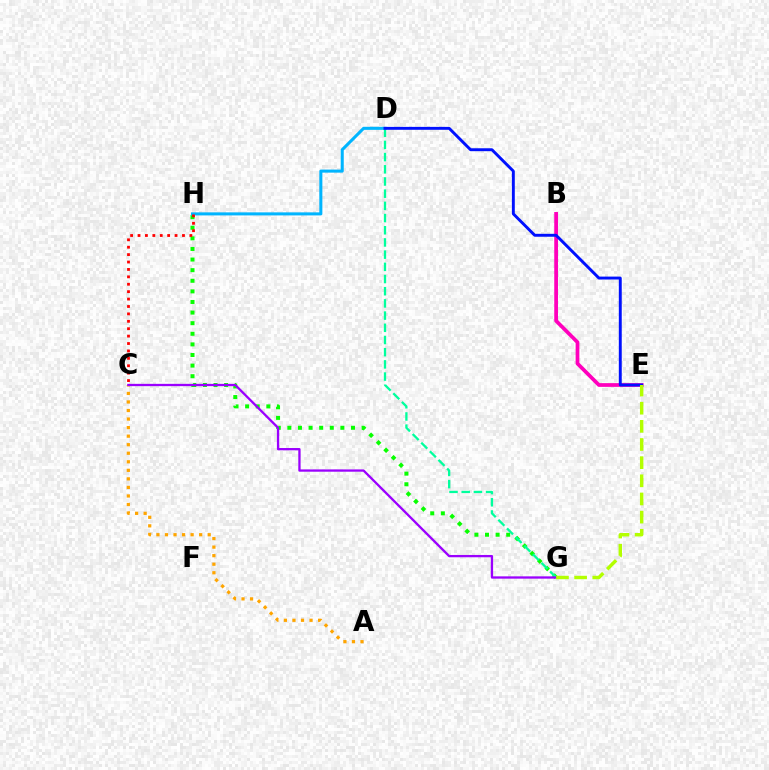{('G', 'H'): [{'color': '#08ff00', 'line_style': 'dotted', 'thickness': 2.88}], ('B', 'E'): [{'color': '#ff00bd', 'line_style': 'solid', 'thickness': 2.69}], ('D', 'G'): [{'color': '#00ff9d', 'line_style': 'dashed', 'thickness': 1.66}], ('D', 'H'): [{'color': '#00b5ff', 'line_style': 'solid', 'thickness': 2.2}], ('A', 'C'): [{'color': '#ffa500', 'line_style': 'dotted', 'thickness': 2.32}], ('C', 'G'): [{'color': '#9b00ff', 'line_style': 'solid', 'thickness': 1.65}], ('C', 'H'): [{'color': '#ff0000', 'line_style': 'dotted', 'thickness': 2.01}], ('D', 'E'): [{'color': '#0010ff', 'line_style': 'solid', 'thickness': 2.1}], ('E', 'G'): [{'color': '#b3ff00', 'line_style': 'dashed', 'thickness': 2.47}]}